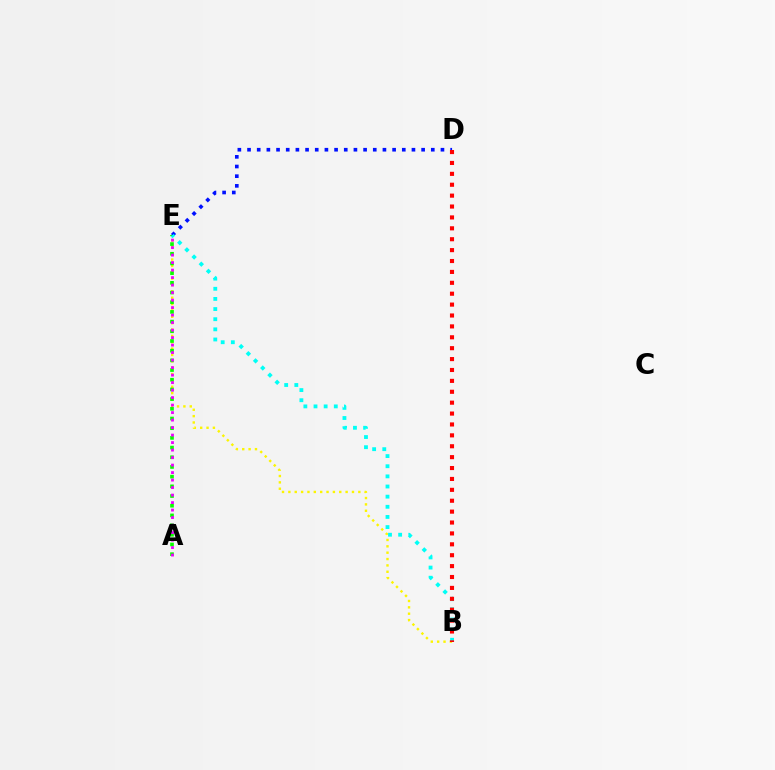{('B', 'E'): [{'color': '#fcf500', 'line_style': 'dotted', 'thickness': 1.73}, {'color': '#00fff6', 'line_style': 'dotted', 'thickness': 2.76}], ('A', 'E'): [{'color': '#08ff00', 'line_style': 'dotted', 'thickness': 2.63}, {'color': '#ee00ff', 'line_style': 'dotted', 'thickness': 2.04}], ('D', 'E'): [{'color': '#0010ff', 'line_style': 'dotted', 'thickness': 2.63}], ('B', 'D'): [{'color': '#ff0000', 'line_style': 'dotted', 'thickness': 2.96}]}